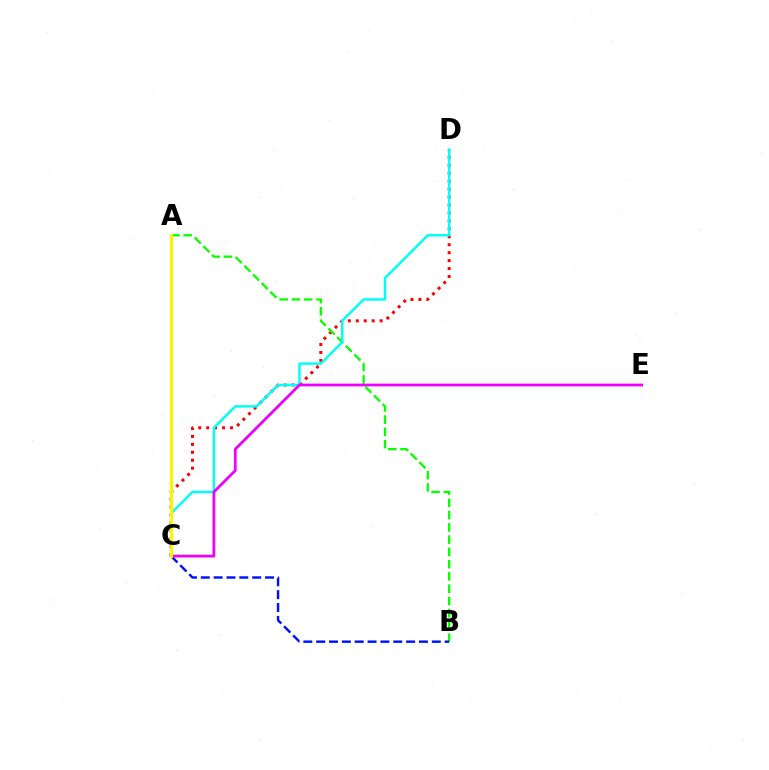{('C', 'D'): [{'color': '#ff0000', 'line_style': 'dotted', 'thickness': 2.16}, {'color': '#00fff6', 'line_style': 'solid', 'thickness': 1.78}], ('A', 'B'): [{'color': '#08ff00', 'line_style': 'dashed', 'thickness': 1.67}], ('B', 'C'): [{'color': '#0010ff', 'line_style': 'dashed', 'thickness': 1.75}], ('C', 'E'): [{'color': '#ee00ff', 'line_style': 'solid', 'thickness': 1.99}], ('A', 'C'): [{'color': '#fcf500', 'line_style': 'solid', 'thickness': 2.22}]}